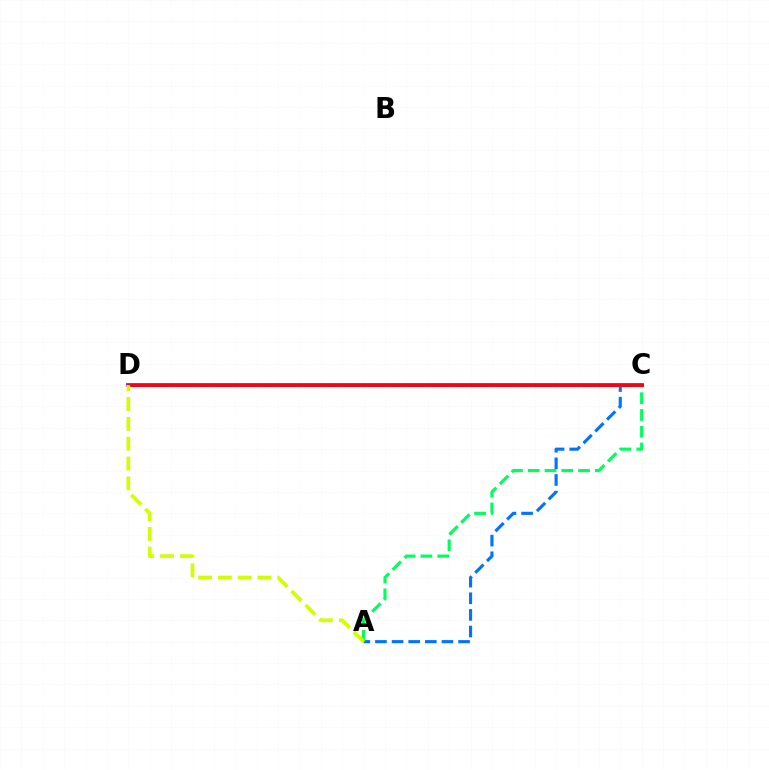{('C', 'D'): [{'color': '#b900ff', 'line_style': 'solid', 'thickness': 2.73}, {'color': '#ff0000', 'line_style': 'solid', 'thickness': 2.04}], ('A', 'C'): [{'color': '#0074ff', 'line_style': 'dashed', 'thickness': 2.26}, {'color': '#00ff5c', 'line_style': 'dashed', 'thickness': 2.28}], ('A', 'D'): [{'color': '#d1ff00', 'line_style': 'dashed', 'thickness': 2.69}]}